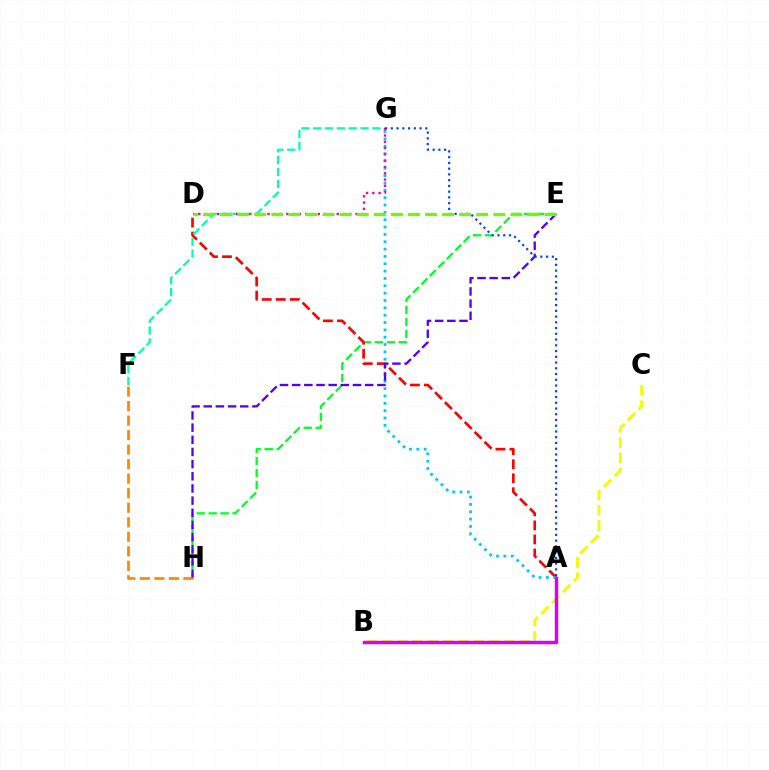{('E', 'H'): [{'color': '#00ff27', 'line_style': 'dashed', 'thickness': 1.63}, {'color': '#4f00ff', 'line_style': 'dashed', 'thickness': 1.65}], ('A', 'D'): [{'color': '#ff0000', 'line_style': 'dashed', 'thickness': 1.9}], ('B', 'C'): [{'color': '#eeff00', 'line_style': 'dashed', 'thickness': 2.08}], ('F', 'G'): [{'color': '#00ffaf', 'line_style': 'dashed', 'thickness': 1.61}], ('F', 'H'): [{'color': '#ff8800', 'line_style': 'dashed', 'thickness': 1.97}], ('A', 'G'): [{'color': '#00c7ff', 'line_style': 'dotted', 'thickness': 2.0}, {'color': '#003fff', 'line_style': 'dotted', 'thickness': 1.56}], ('D', 'G'): [{'color': '#ff00a0', 'line_style': 'dotted', 'thickness': 1.71}], ('A', 'B'): [{'color': '#d600ff', 'line_style': 'solid', 'thickness': 2.47}], ('D', 'E'): [{'color': '#66ff00', 'line_style': 'dashed', 'thickness': 2.32}]}